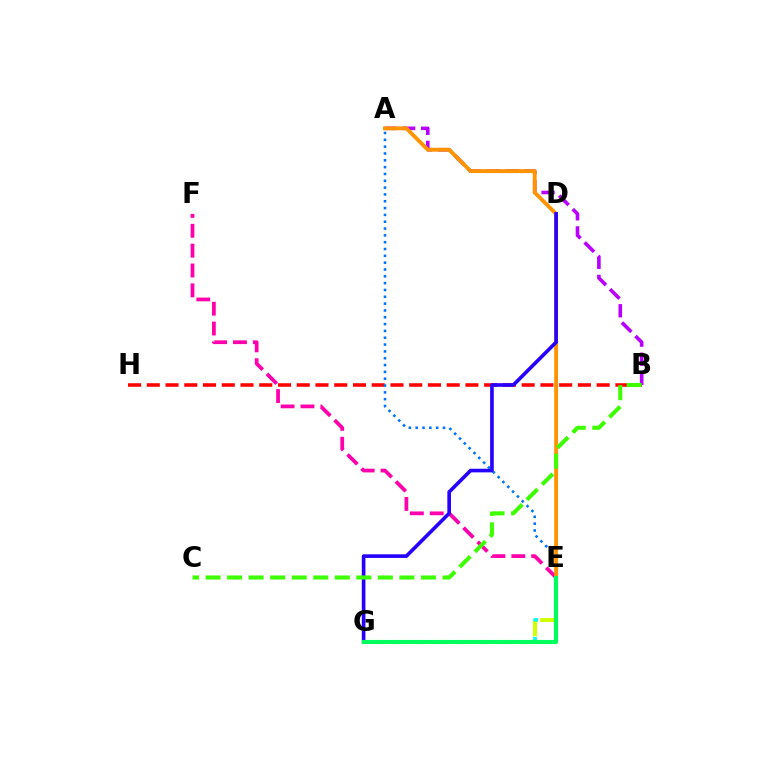{('E', 'G'): [{'color': '#00fff6', 'line_style': 'dashed', 'thickness': 2.72}, {'color': '#d1ff00', 'line_style': 'dashed', 'thickness': 2.91}, {'color': '#00ff5c', 'line_style': 'solid', 'thickness': 2.96}], ('B', 'H'): [{'color': '#ff0000', 'line_style': 'dashed', 'thickness': 2.55}], ('A', 'B'): [{'color': '#b900ff', 'line_style': 'dashed', 'thickness': 2.6}], ('A', 'E'): [{'color': '#0074ff', 'line_style': 'dotted', 'thickness': 1.85}, {'color': '#ff9400', 'line_style': 'solid', 'thickness': 2.8}], ('E', 'F'): [{'color': '#ff00ac', 'line_style': 'dashed', 'thickness': 2.7}], ('D', 'G'): [{'color': '#2500ff', 'line_style': 'solid', 'thickness': 2.61}], ('B', 'C'): [{'color': '#3dff00', 'line_style': 'dashed', 'thickness': 2.93}]}